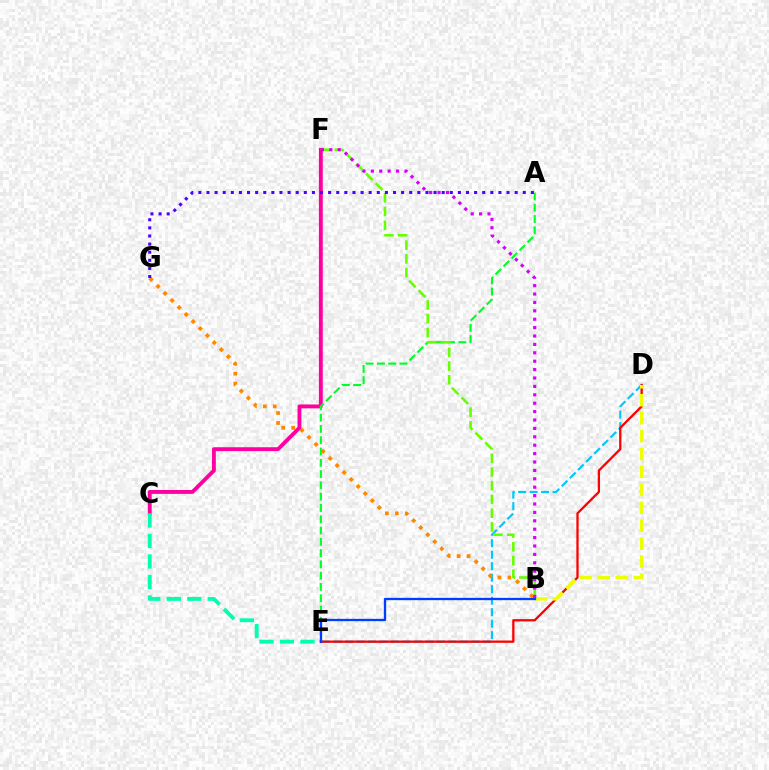{('C', 'F'): [{'color': '#ff00a0', 'line_style': 'solid', 'thickness': 2.79}], ('D', 'E'): [{'color': '#00c7ff', 'line_style': 'dashed', 'thickness': 1.56}, {'color': '#ff0000', 'line_style': 'solid', 'thickness': 1.64}], ('C', 'E'): [{'color': '#00ffaf', 'line_style': 'dashed', 'thickness': 2.78}], ('A', 'E'): [{'color': '#00ff27', 'line_style': 'dashed', 'thickness': 1.53}], ('B', 'G'): [{'color': '#ff8800', 'line_style': 'dotted', 'thickness': 2.7}], ('B', 'F'): [{'color': '#66ff00', 'line_style': 'dashed', 'thickness': 1.87}, {'color': '#d600ff', 'line_style': 'dotted', 'thickness': 2.28}], ('B', 'D'): [{'color': '#eeff00', 'line_style': 'dashed', 'thickness': 2.44}], ('B', 'E'): [{'color': '#003fff', 'line_style': 'solid', 'thickness': 1.67}], ('A', 'G'): [{'color': '#4f00ff', 'line_style': 'dotted', 'thickness': 2.2}]}